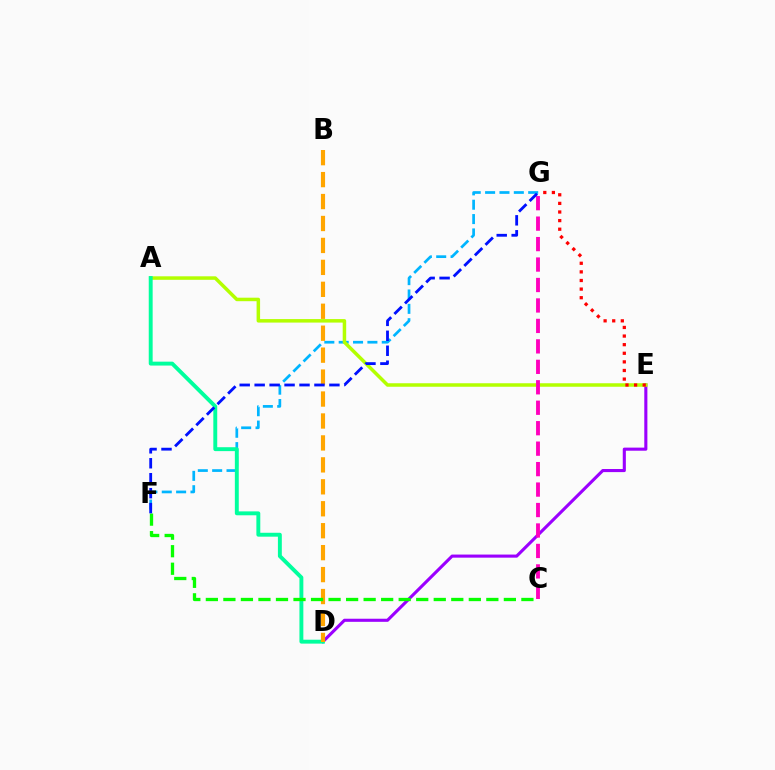{('D', 'E'): [{'color': '#9b00ff', 'line_style': 'solid', 'thickness': 2.23}], ('F', 'G'): [{'color': '#00b5ff', 'line_style': 'dashed', 'thickness': 1.95}, {'color': '#0010ff', 'line_style': 'dashed', 'thickness': 2.03}], ('A', 'E'): [{'color': '#b3ff00', 'line_style': 'solid', 'thickness': 2.52}], ('A', 'D'): [{'color': '#00ff9d', 'line_style': 'solid', 'thickness': 2.81}], ('C', 'G'): [{'color': '#ff00bd', 'line_style': 'dashed', 'thickness': 2.78}], ('B', 'D'): [{'color': '#ffa500', 'line_style': 'dashed', 'thickness': 2.98}], ('C', 'F'): [{'color': '#08ff00', 'line_style': 'dashed', 'thickness': 2.38}], ('E', 'G'): [{'color': '#ff0000', 'line_style': 'dotted', 'thickness': 2.34}]}